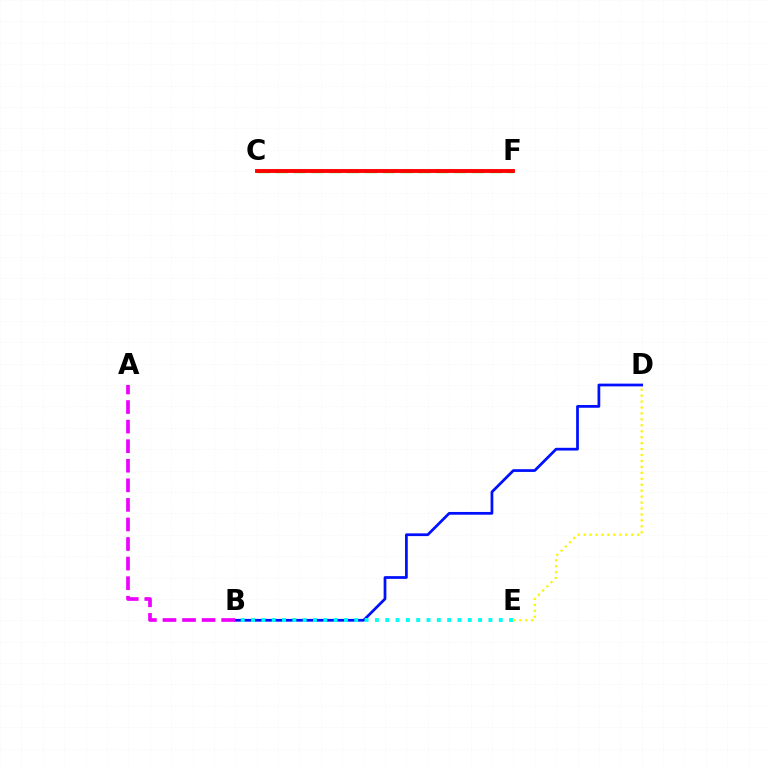{('C', 'F'): [{'color': '#08ff00', 'line_style': 'dashed', 'thickness': 2.43}, {'color': '#ff0000', 'line_style': 'solid', 'thickness': 2.78}], ('B', 'D'): [{'color': '#0010ff', 'line_style': 'solid', 'thickness': 1.97}], ('B', 'E'): [{'color': '#00fff6', 'line_style': 'dotted', 'thickness': 2.8}], ('A', 'B'): [{'color': '#ee00ff', 'line_style': 'dashed', 'thickness': 2.66}], ('D', 'E'): [{'color': '#fcf500', 'line_style': 'dotted', 'thickness': 1.61}]}